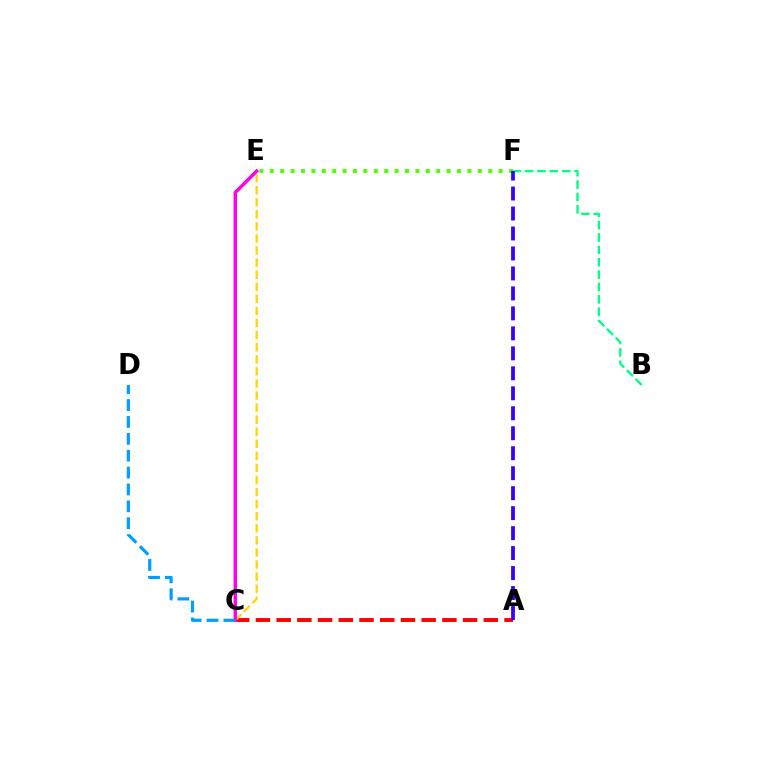{('A', 'C'): [{'color': '#ff0000', 'line_style': 'dashed', 'thickness': 2.81}], ('E', 'F'): [{'color': '#4fff00', 'line_style': 'dotted', 'thickness': 2.83}], ('C', 'E'): [{'color': '#ffd500', 'line_style': 'dashed', 'thickness': 1.64}, {'color': '#ff00ed', 'line_style': 'solid', 'thickness': 2.47}], ('B', 'F'): [{'color': '#00ff86', 'line_style': 'dashed', 'thickness': 1.68}], ('A', 'F'): [{'color': '#3700ff', 'line_style': 'dashed', 'thickness': 2.71}], ('C', 'D'): [{'color': '#009eff', 'line_style': 'dashed', 'thickness': 2.29}]}